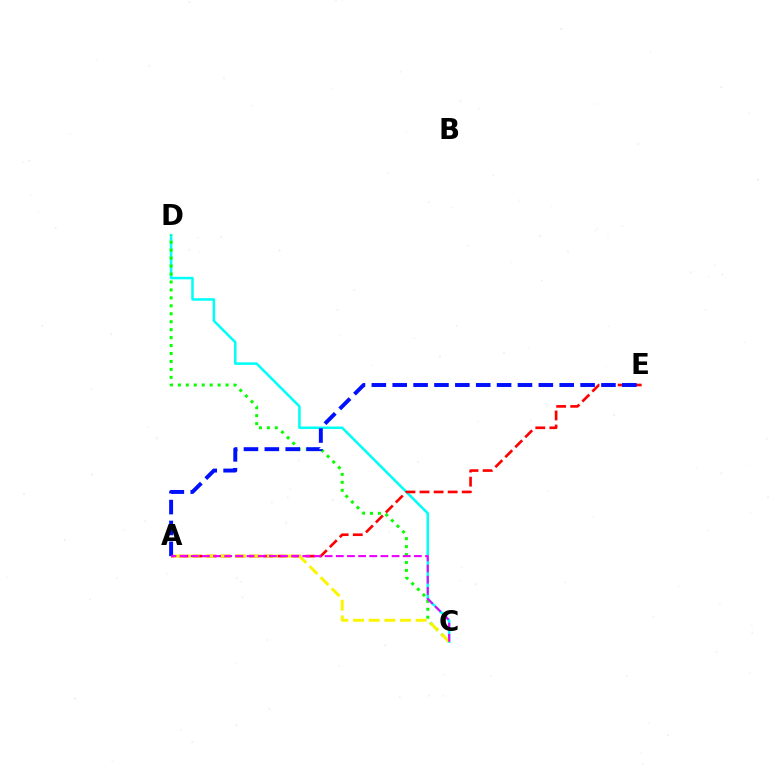{('C', 'D'): [{'color': '#00fff6', 'line_style': 'solid', 'thickness': 1.83}, {'color': '#08ff00', 'line_style': 'dotted', 'thickness': 2.16}], ('A', 'E'): [{'color': '#ff0000', 'line_style': 'dashed', 'thickness': 1.91}, {'color': '#0010ff', 'line_style': 'dashed', 'thickness': 2.84}], ('A', 'C'): [{'color': '#fcf500', 'line_style': 'dashed', 'thickness': 2.13}, {'color': '#ee00ff', 'line_style': 'dashed', 'thickness': 1.52}]}